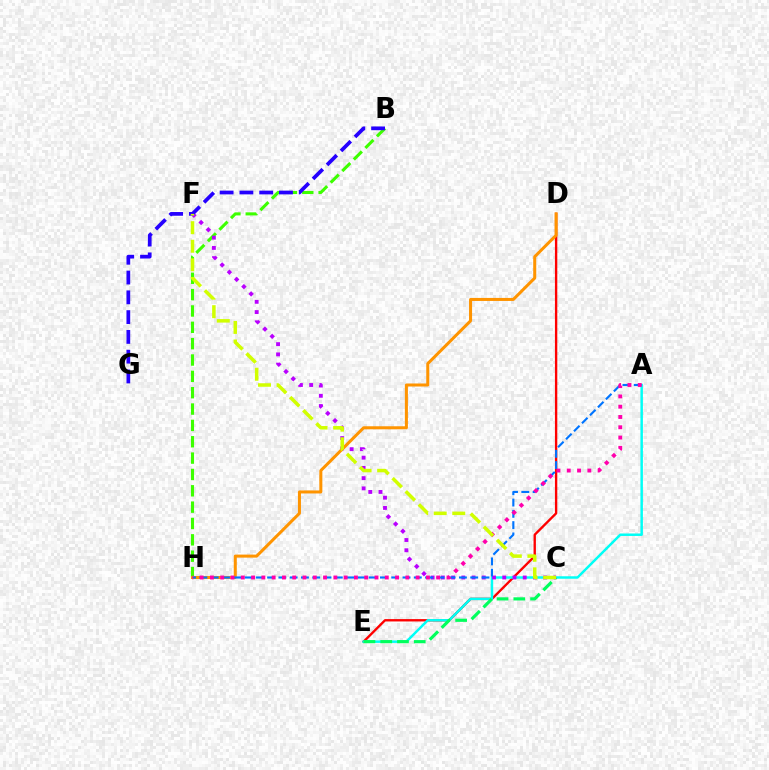{('D', 'E'): [{'color': '#ff0000', 'line_style': 'solid', 'thickness': 1.7}], ('B', 'H'): [{'color': '#3dff00', 'line_style': 'dashed', 'thickness': 2.22}], ('A', 'E'): [{'color': '#00fff6', 'line_style': 'solid', 'thickness': 1.78}], ('C', 'E'): [{'color': '#00ff5c', 'line_style': 'dashed', 'thickness': 2.28}], ('C', 'F'): [{'color': '#b900ff', 'line_style': 'dotted', 'thickness': 2.78}, {'color': '#d1ff00', 'line_style': 'dashed', 'thickness': 2.52}], ('B', 'G'): [{'color': '#2500ff', 'line_style': 'dashed', 'thickness': 2.69}], ('D', 'H'): [{'color': '#ff9400', 'line_style': 'solid', 'thickness': 2.18}], ('A', 'H'): [{'color': '#0074ff', 'line_style': 'dashed', 'thickness': 1.53}, {'color': '#ff00ac', 'line_style': 'dotted', 'thickness': 2.79}]}